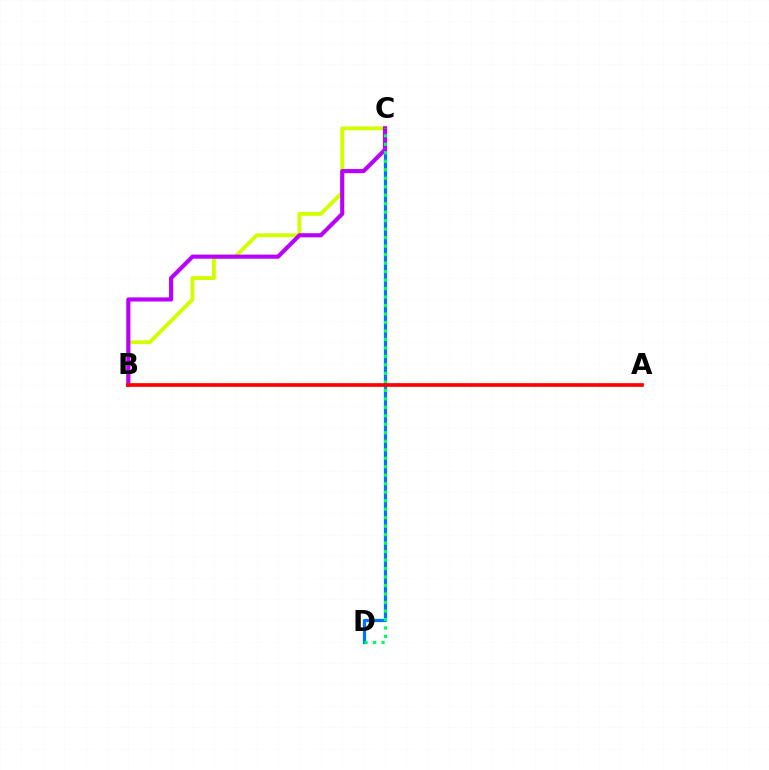{('B', 'C'): [{'color': '#d1ff00', 'line_style': 'solid', 'thickness': 2.81}, {'color': '#b900ff', 'line_style': 'solid', 'thickness': 2.97}], ('C', 'D'): [{'color': '#0074ff', 'line_style': 'solid', 'thickness': 2.33}, {'color': '#00ff5c', 'line_style': 'dotted', 'thickness': 2.31}], ('A', 'B'): [{'color': '#ff0000', 'line_style': 'solid', 'thickness': 2.66}]}